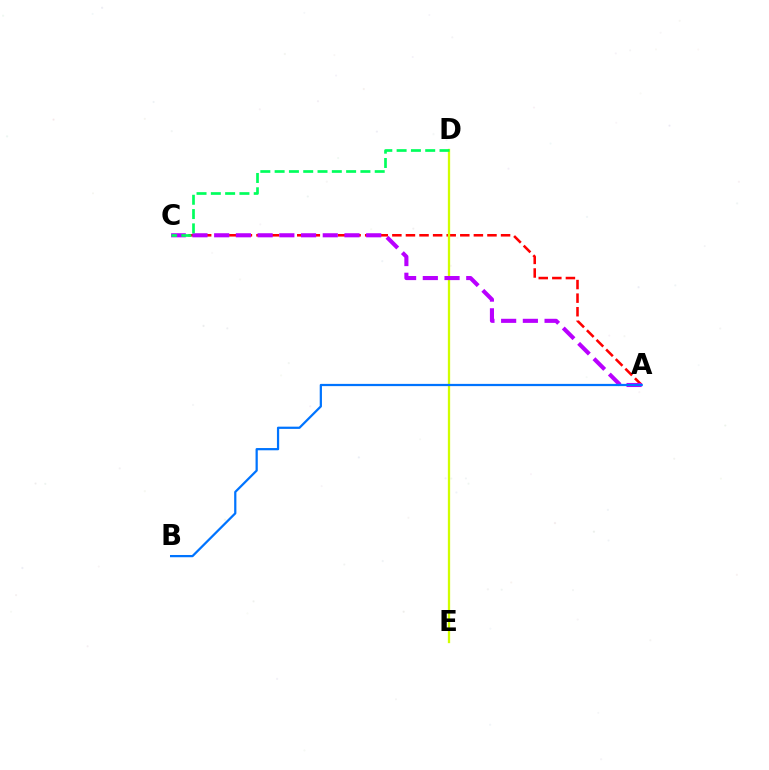{('A', 'C'): [{'color': '#ff0000', 'line_style': 'dashed', 'thickness': 1.85}, {'color': '#b900ff', 'line_style': 'dashed', 'thickness': 2.95}], ('D', 'E'): [{'color': '#d1ff00', 'line_style': 'solid', 'thickness': 1.65}], ('C', 'D'): [{'color': '#00ff5c', 'line_style': 'dashed', 'thickness': 1.94}], ('A', 'B'): [{'color': '#0074ff', 'line_style': 'solid', 'thickness': 1.61}]}